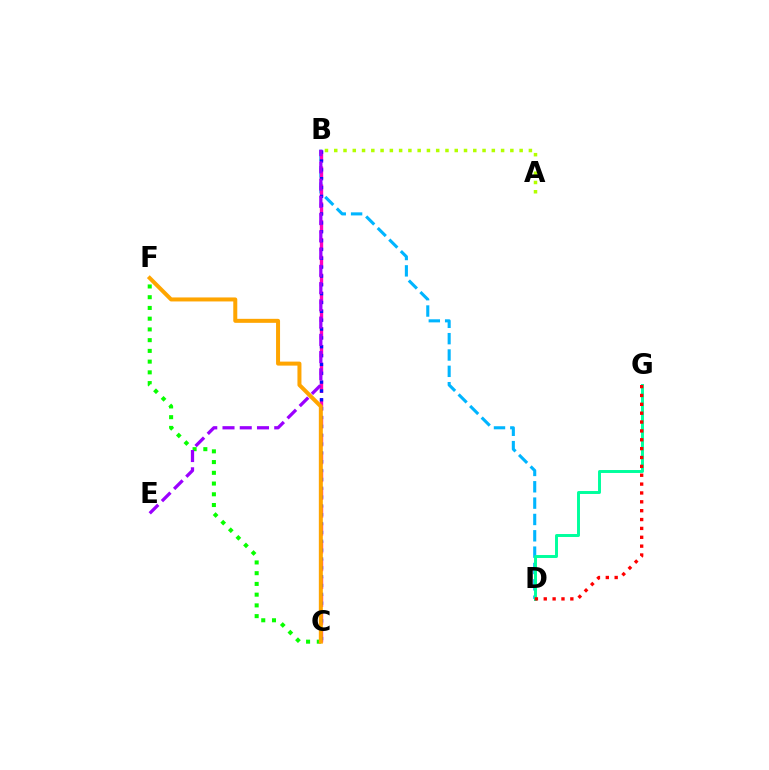{('B', 'D'): [{'color': '#00b5ff', 'line_style': 'dashed', 'thickness': 2.22}], ('B', 'C'): [{'color': '#ff00bd', 'line_style': 'dashed', 'thickness': 2.42}, {'color': '#0010ff', 'line_style': 'dotted', 'thickness': 2.4}], ('D', 'G'): [{'color': '#00ff9d', 'line_style': 'solid', 'thickness': 2.13}, {'color': '#ff0000', 'line_style': 'dotted', 'thickness': 2.41}], ('C', 'F'): [{'color': '#08ff00', 'line_style': 'dotted', 'thickness': 2.92}, {'color': '#ffa500', 'line_style': 'solid', 'thickness': 2.88}], ('B', 'E'): [{'color': '#9b00ff', 'line_style': 'dashed', 'thickness': 2.34}], ('A', 'B'): [{'color': '#b3ff00', 'line_style': 'dotted', 'thickness': 2.52}]}